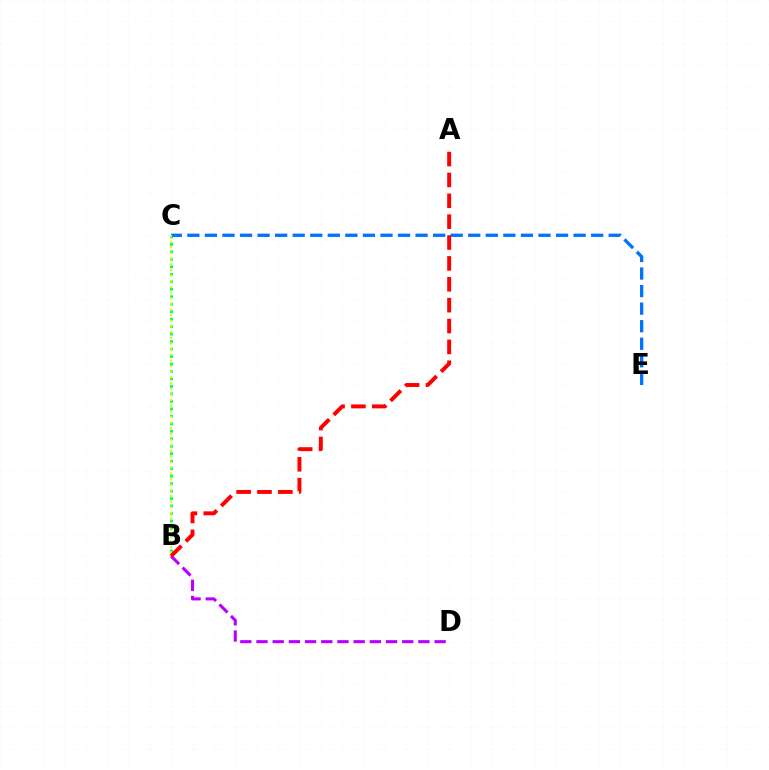{('B', 'D'): [{'color': '#b900ff', 'line_style': 'dashed', 'thickness': 2.2}], ('B', 'C'): [{'color': '#00ff5c', 'line_style': 'dotted', 'thickness': 2.03}, {'color': '#d1ff00', 'line_style': 'dotted', 'thickness': 1.54}], ('C', 'E'): [{'color': '#0074ff', 'line_style': 'dashed', 'thickness': 2.39}], ('A', 'B'): [{'color': '#ff0000', 'line_style': 'dashed', 'thickness': 2.83}]}